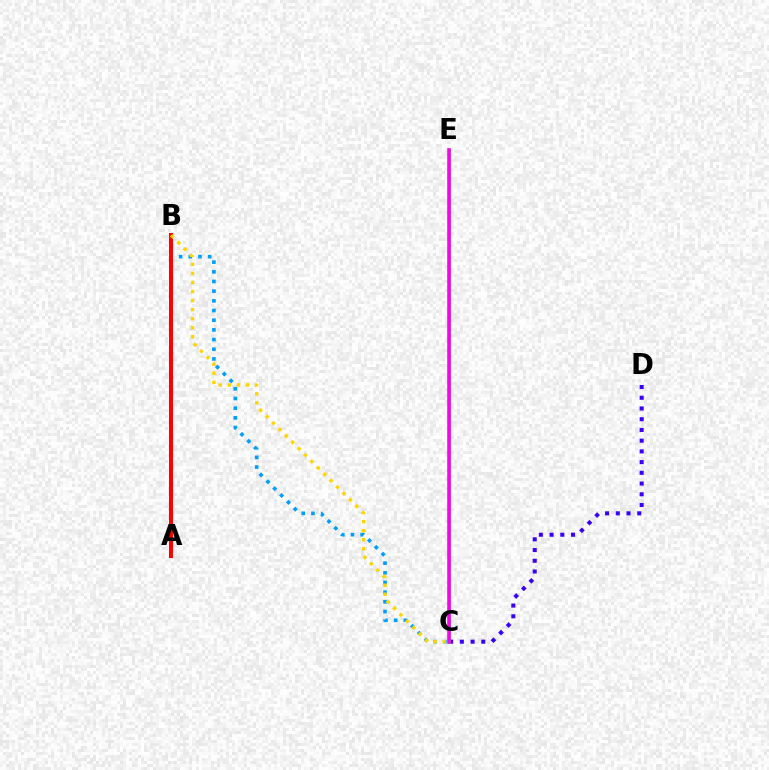{('A', 'B'): [{'color': '#4fff00', 'line_style': 'dashed', 'thickness': 1.81}, {'color': '#ff0000', 'line_style': 'solid', 'thickness': 2.9}], ('B', 'C'): [{'color': '#009eff', 'line_style': 'dotted', 'thickness': 2.63}, {'color': '#ffd500', 'line_style': 'dotted', 'thickness': 2.46}], ('C', 'D'): [{'color': '#3700ff', 'line_style': 'dotted', 'thickness': 2.91}], ('C', 'E'): [{'color': '#00ff86', 'line_style': 'solid', 'thickness': 2.06}, {'color': '#ff00ed', 'line_style': 'solid', 'thickness': 2.59}]}